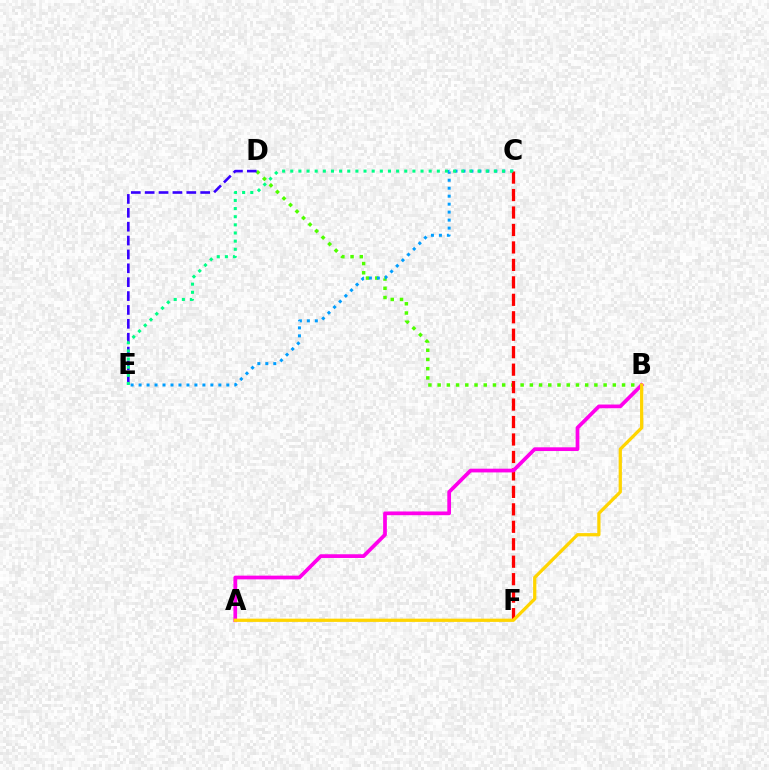{('B', 'D'): [{'color': '#4fff00', 'line_style': 'dotted', 'thickness': 2.51}], ('C', 'E'): [{'color': '#009eff', 'line_style': 'dotted', 'thickness': 2.17}, {'color': '#00ff86', 'line_style': 'dotted', 'thickness': 2.21}], ('C', 'F'): [{'color': '#ff0000', 'line_style': 'dashed', 'thickness': 2.37}], ('A', 'B'): [{'color': '#ff00ed', 'line_style': 'solid', 'thickness': 2.68}, {'color': '#ffd500', 'line_style': 'solid', 'thickness': 2.34}], ('D', 'E'): [{'color': '#3700ff', 'line_style': 'dashed', 'thickness': 1.89}]}